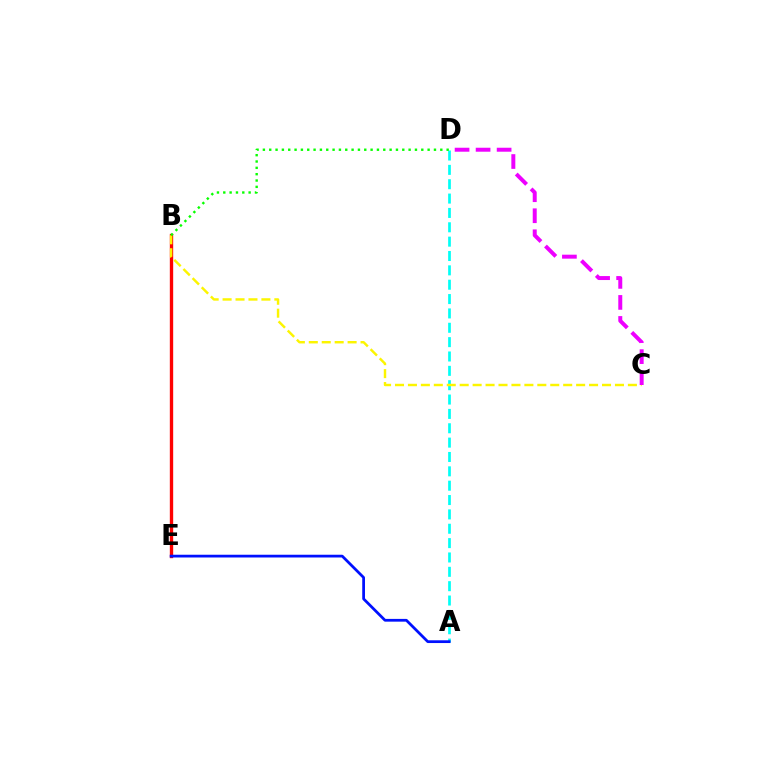{('B', 'E'): [{'color': '#ff0000', 'line_style': 'solid', 'thickness': 2.42}], ('A', 'D'): [{'color': '#00fff6', 'line_style': 'dashed', 'thickness': 1.95}], ('B', 'C'): [{'color': '#fcf500', 'line_style': 'dashed', 'thickness': 1.76}], ('C', 'D'): [{'color': '#ee00ff', 'line_style': 'dashed', 'thickness': 2.86}], ('A', 'E'): [{'color': '#0010ff', 'line_style': 'solid', 'thickness': 1.98}], ('B', 'D'): [{'color': '#08ff00', 'line_style': 'dotted', 'thickness': 1.72}]}